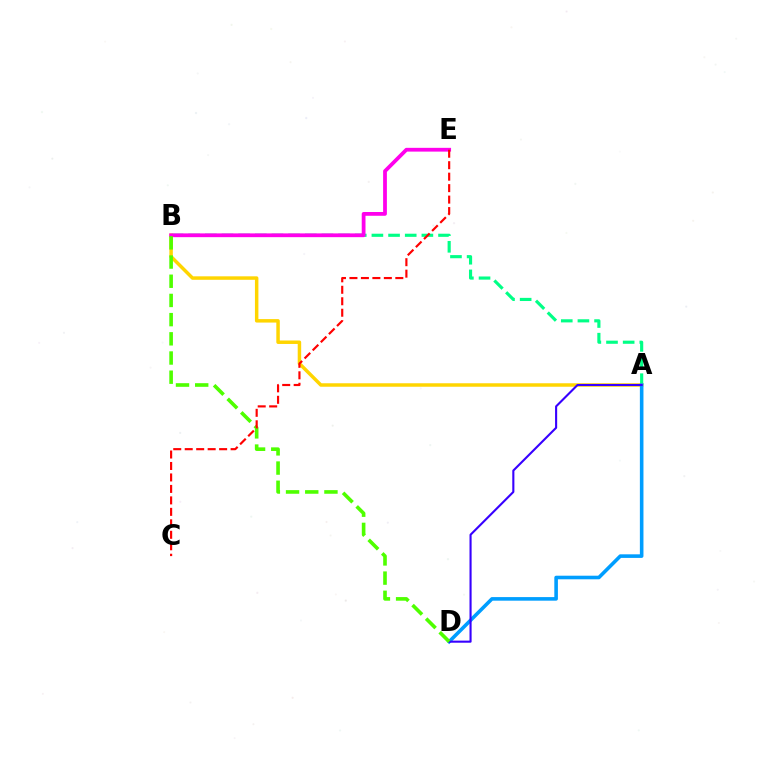{('A', 'B'): [{'color': '#00ff86', 'line_style': 'dashed', 'thickness': 2.26}, {'color': '#ffd500', 'line_style': 'solid', 'thickness': 2.5}], ('B', 'E'): [{'color': '#ff00ed', 'line_style': 'solid', 'thickness': 2.72}], ('A', 'D'): [{'color': '#009eff', 'line_style': 'solid', 'thickness': 2.59}, {'color': '#3700ff', 'line_style': 'solid', 'thickness': 1.51}], ('B', 'D'): [{'color': '#4fff00', 'line_style': 'dashed', 'thickness': 2.61}], ('C', 'E'): [{'color': '#ff0000', 'line_style': 'dashed', 'thickness': 1.56}]}